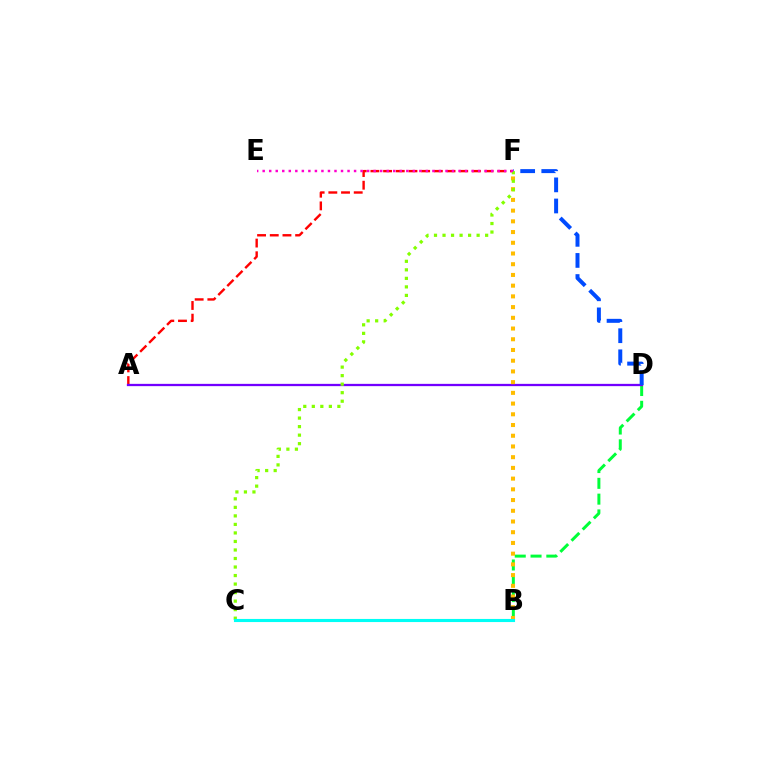{('B', 'D'): [{'color': '#00ff39', 'line_style': 'dashed', 'thickness': 2.15}], ('A', 'F'): [{'color': '#ff0000', 'line_style': 'dashed', 'thickness': 1.72}], ('A', 'D'): [{'color': '#7200ff', 'line_style': 'solid', 'thickness': 1.64}], ('D', 'F'): [{'color': '#004bff', 'line_style': 'dashed', 'thickness': 2.87}], ('B', 'F'): [{'color': '#ffbd00', 'line_style': 'dotted', 'thickness': 2.91}], ('C', 'F'): [{'color': '#84ff00', 'line_style': 'dotted', 'thickness': 2.32}], ('B', 'C'): [{'color': '#00fff6', 'line_style': 'solid', 'thickness': 2.24}], ('E', 'F'): [{'color': '#ff00cf', 'line_style': 'dotted', 'thickness': 1.77}]}